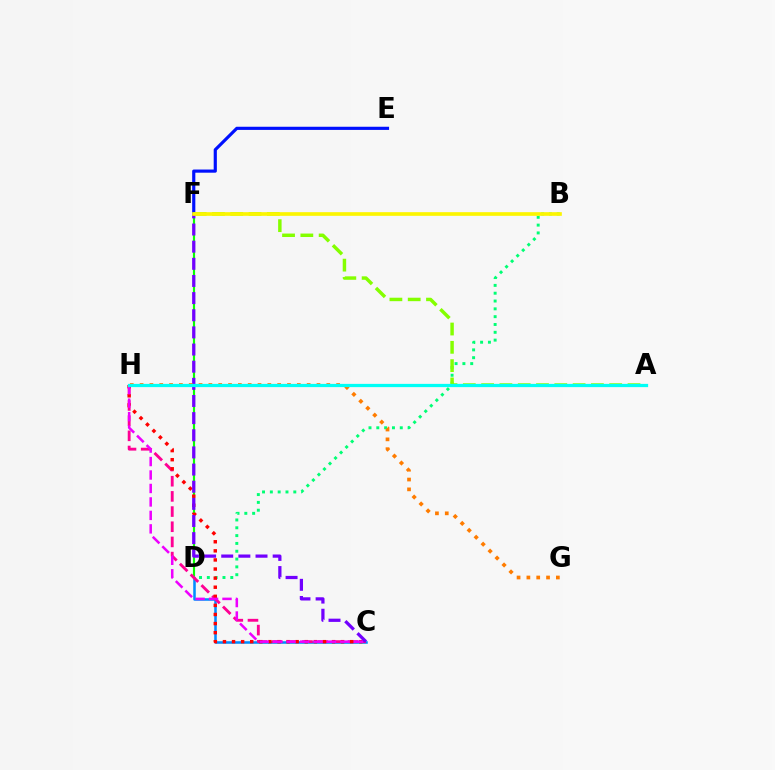{('D', 'F'): [{'color': '#08ff00', 'line_style': 'solid', 'thickness': 1.55}], ('B', 'D'): [{'color': '#00ff74', 'line_style': 'dotted', 'thickness': 2.12}], ('C', 'D'): [{'color': '#008cff', 'line_style': 'solid', 'thickness': 1.83}], ('E', 'F'): [{'color': '#0010ff', 'line_style': 'solid', 'thickness': 2.28}], ('C', 'H'): [{'color': '#ff0094', 'line_style': 'dashed', 'thickness': 2.06}, {'color': '#ff0000', 'line_style': 'dotted', 'thickness': 2.47}, {'color': '#ee00ff', 'line_style': 'dashed', 'thickness': 1.83}], ('A', 'F'): [{'color': '#84ff00', 'line_style': 'dashed', 'thickness': 2.49}], ('C', 'F'): [{'color': '#7200ff', 'line_style': 'dashed', 'thickness': 2.33}], ('G', 'H'): [{'color': '#ff7c00', 'line_style': 'dotted', 'thickness': 2.67}], ('B', 'F'): [{'color': '#fcf500', 'line_style': 'solid', 'thickness': 2.64}], ('A', 'H'): [{'color': '#00fff6', 'line_style': 'solid', 'thickness': 2.34}]}